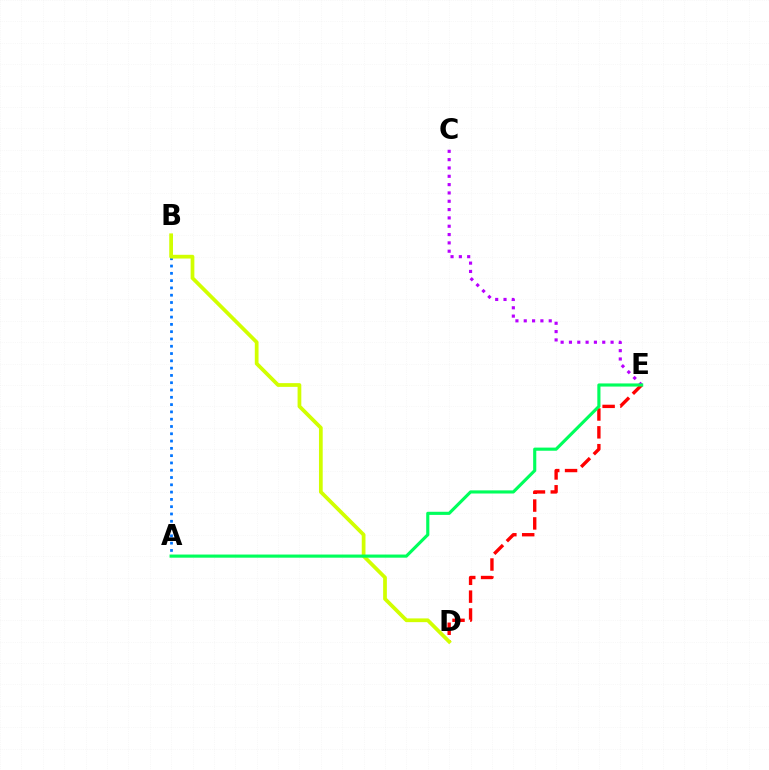{('D', 'E'): [{'color': '#ff0000', 'line_style': 'dashed', 'thickness': 2.42}], ('A', 'B'): [{'color': '#0074ff', 'line_style': 'dotted', 'thickness': 1.98}], ('B', 'D'): [{'color': '#d1ff00', 'line_style': 'solid', 'thickness': 2.69}], ('C', 'E'): [{'color': '#b900ff', 'line_style': 'dotted', 'thickness': 2.26}], ('A', 'E'): [{'color': '#00ff5c', 'line_style': 'solid', 'thickness': 2.26}]}